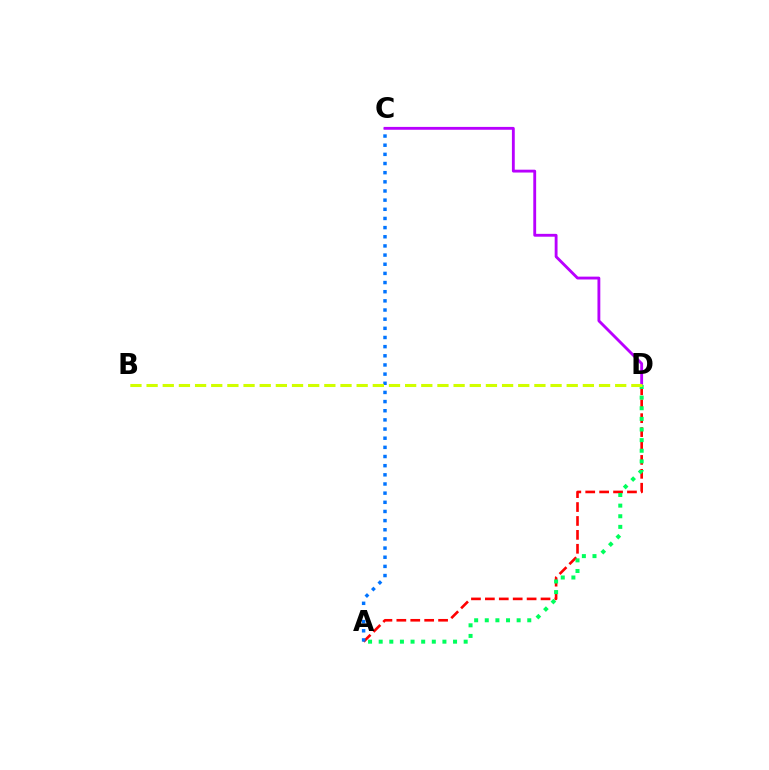{('A', 'D'): [{'color': '#ff0000', 'line_style': 'dashed', 'thickness': 1.89}, {'color': '#00ff5c', 'line_style': 'dotted', 'thickness': 2.89}], ('A', 'C'): [{'color': '#0074ff', 'line_style': 'dotted', 'thickness': 2.49}], ('C', 'D'): [{'color': '#b900ff', 'line_style': 'solid', 'thickness': 2.05}], ('B', 'D'): [{'color': '#d1ff00', 'line_style': 'dashed', 'thickness': 2.2}]}